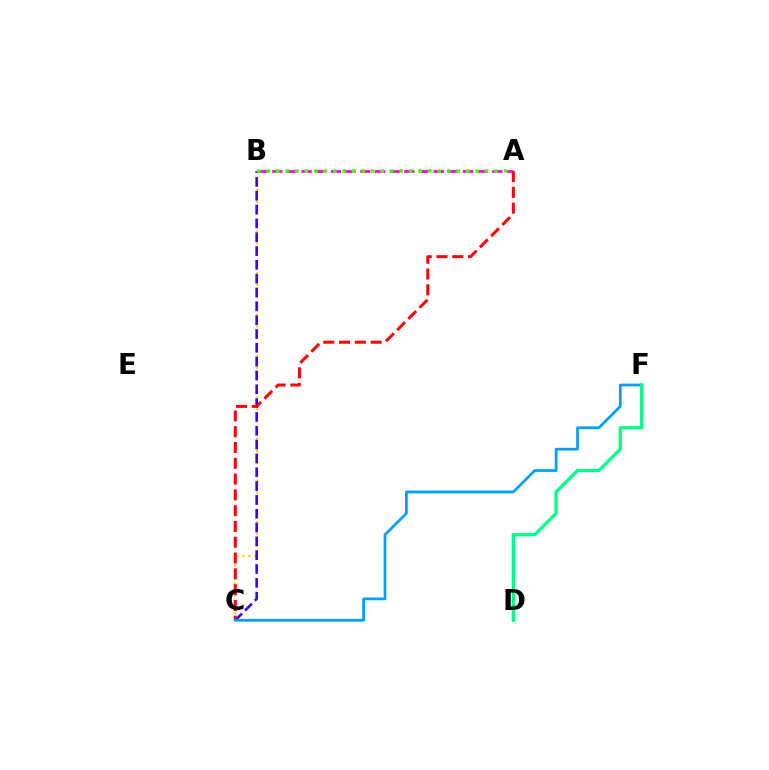{('B', 'C'): [{'color': '#ffd500', 'line_style': 'dotted', 'thickness': 1.61}, {'color': '#3700ff', 'line_style': 'dashed', 'thickness': 1.88}], ('A', 'B'): [{'color': '#ff00ed', 'line_style': 'dashed', 'thickness': 1.99}, {'color': '#4fff00', 'line_style': 'dotted', 'thickness': 2.58}], ('A', 'C'): [{'color': '#ff0000', 'line_style': 'dashed', 'thickness': 2.15}], ('C', 'F'): [{'color': '#009eff', 'line_style': 'solid', 'thickness': 1.96}], ('D', 'F'): [{'color': '#00ff86', 'line_style': 'solid', 'thickness': 2.35}]}